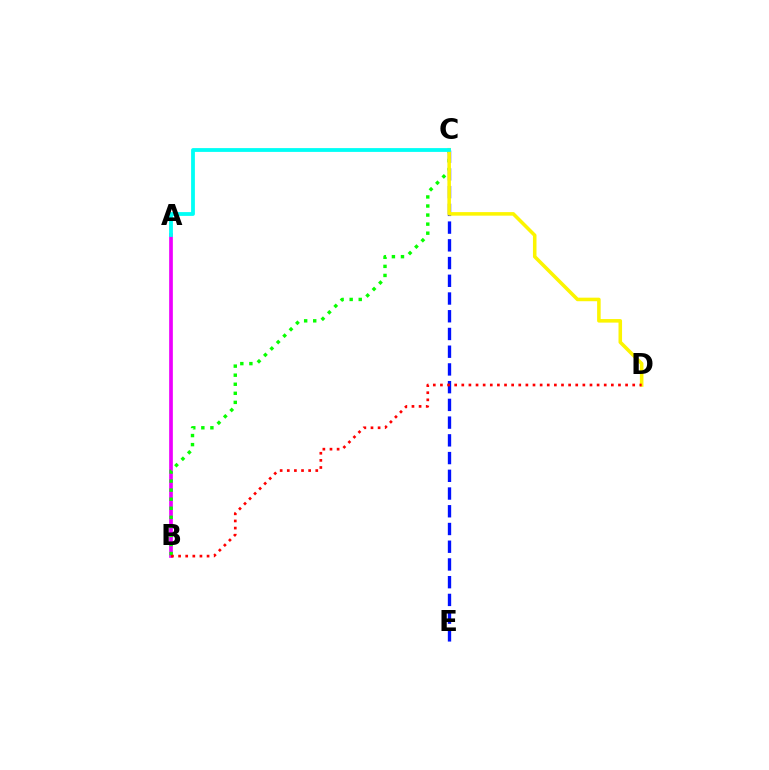{('A', 'B'): [{'color': '#ee00ff', 'line_style': 'solid', 'thickness': 2.66}], ('C', 'E'): [{'color': '#0010ff', 'line_style': 'dashed', 'thickness': 2.41}], ('B', 'C'): [{'color': '#08ff00', 'line_style': 'dotted', 'thickness': 2.46}], ('C', 'D'): [{'color': '#fcf500', 'line_style': 'solid', 'thickness': 2.56}], ('A', 'C'): [{'color': '#00fff6', 'line_style': 'solid', 'thickness': 2.74}], ('B', 'D'): [{'color': '#ff0000', 'line_style': 'dotted', 'thickness': 1.93}]}